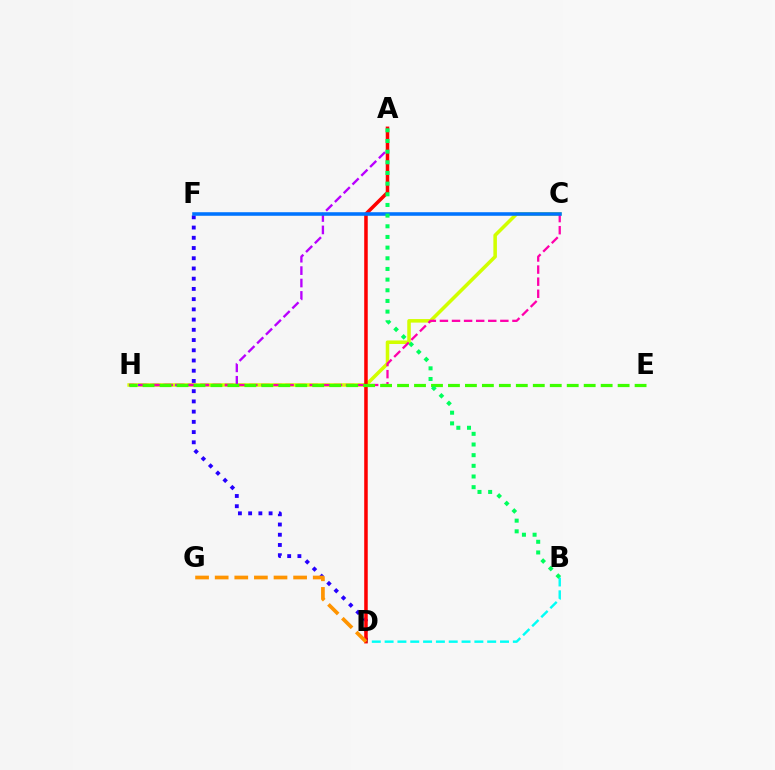{('C', 'H'): [{'color': '#d1ff00', 'line_style': 'solid', 'thickness': 2.55}, {'color': '#ff00ac', 'line_style': 'dashed', 'thickness': 1.64}], ('A', 'H'): [{'color': '#b900ff', 'line_style': 'dashed', 'thickness': 1.69}], ('D', 'F'): [{'color': '#2500ff', 'line_style': 'dotted', 'thickness': 2.78}], ('B', 'D'): [{'color': '#00fff6', 'line_style': 'dashed', 'thickness': 1.74}], ('A', 'D'): [{'color': '#ff0000', 'line_style': 'solid', 'thickness': 2.54}], ('E', 'H'): [{'color': '#3dff00', 'line_style': 'dashed', 'thickness': 2.3}], ('C', 'F'): [{'color': '#0074ff', 'line_style': 'solid', 'thickness': 2.56}], ('D', 'G'): [{'color': '#ff9400', 'line_style': 'dashed', 'thickness': 2.66}], ('A', 'B'): [{'color': '#00ff5c', 'line_style': 'dotted', 'thickness': 2.9}]}